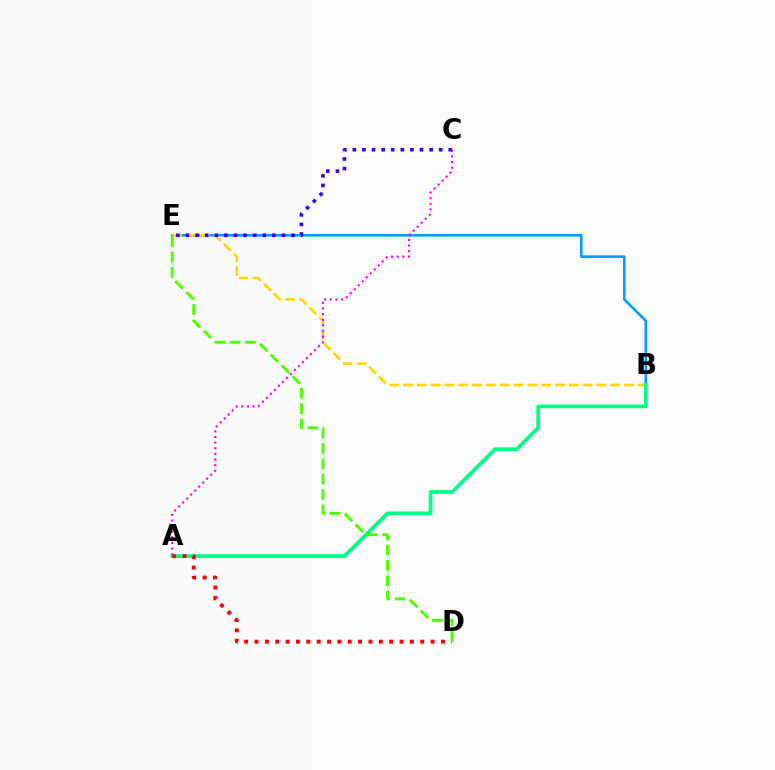{('B', 'E'): [{'color': '#009eff', 'line_style': 'solid', 'thickness': 1.9}, {'color': '#ffd500', 'line_style': 'dashed', 'thickness': 1.88}], ('C', 'E'): [{'color': '#3700ff', 'line_style': 'dotted', 'thickness': 2.61}], ('A', 'C'): [{'color': '#ff00ed', 'line_style': 'dotted', 'thickness': 1.53}], ('A', 'B'): [{'color': '#00ff86', 'line_style': 'solid', 'thickness': 2.69}], ('A', 'D'): [{'color': '#ff0000', 'line_style': 'dotted', 'thickness': 2.81}], ('D', 'E'): [{'color': '#4fff00', 'line_style': 'dashed', 'thickness': 2.09}]}